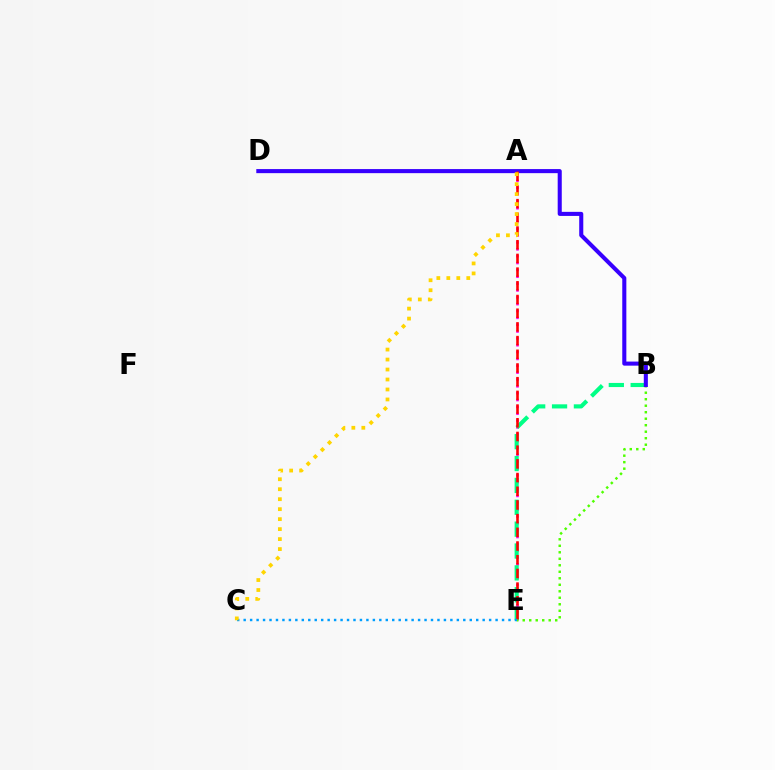{('A', 'E'): [{'color': '#ff00ed', 'line_style': 'dotted', 'thickness': 1.86}, {'color': '#ff0000', 'line_style': 'dashed', 'thickness': 1.86}], ('B', 'E'): [{'color': '#00ff86', 'line_style': 'dashed', 'thickness': 2.97}, {'color': '#4fff00', 'line_style': 'dotted', 'thickness': 1.77}], ('B', 'D'): [{'color': '#3700ff', 'line_style': 'solid', 'thickness': 2.93}], ('C', 'E'): [{'color': '#009eff', 'line_style': 'dotted', 'thickness': 1.76}], ('A', 'C'): [{'color': '#ffd500', 'line_style': 'dotted', 'thickness': 2.71}]}